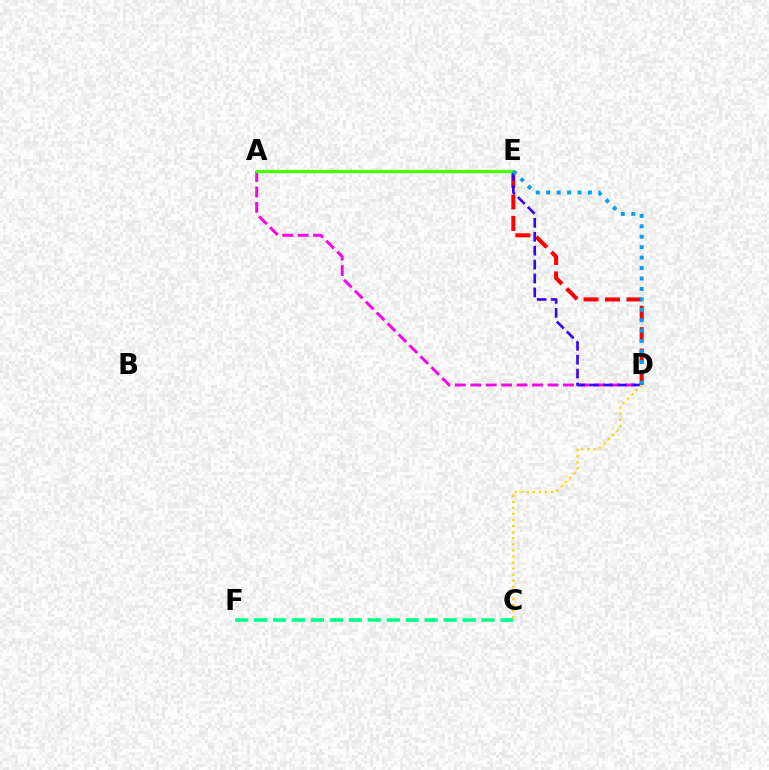{('A', 'D'): [{'color': '#ff00ed', 'line_style': 'dashed', 'thickness': 2.1}], ('C', 'F'): [{'color': '#00ff86', 'line_style': 'dashed', 'thickness': 2.58}], ('D', 'E'): [{'color': '#ff0000', 'line_style': 'dashed', 'thickness': 2.91}, {'color': '#3700ff', 'line_style': 'dashed', 'thickness': 1.89}, {'color': '#009eff', 'line_style': 'dotted', 'thickness': 2.83}], ('C', 'D'): [{'color': '#ffd500', 'line_style': 'dotted', 'thickness': 1.65}], ('A', 'E'): [{'color': '#4fff00', 'line_style': 'solid', 'thickness': 2.35}]}